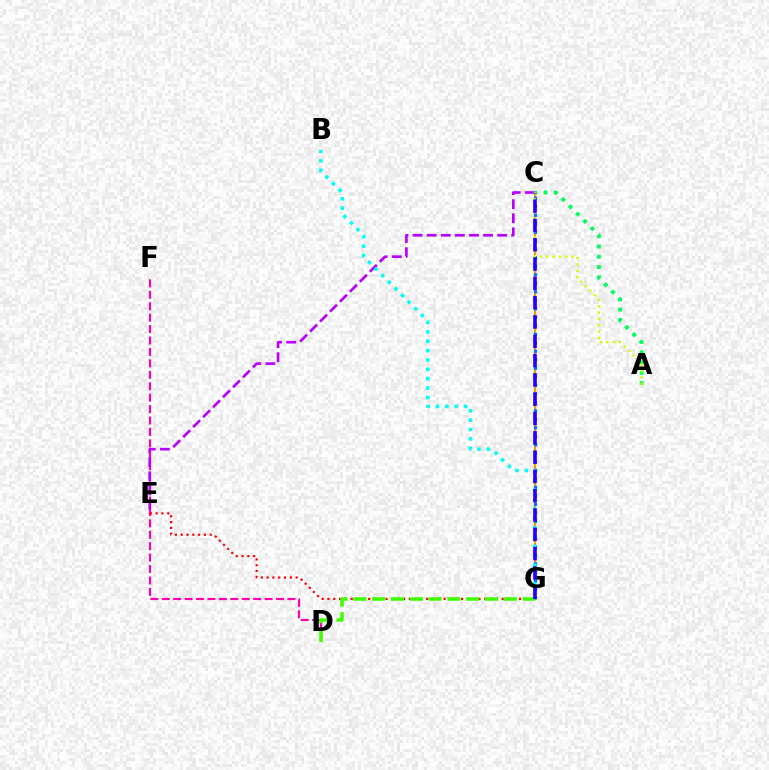{('D', 'F'): [{'color': '#ff00ac', 'line_style': 'dashed', 'thickness': 1.55}], ('C', 'G'): [{'color': '#ff9400', 'line_style': 'solid', 'thickness': 1.52}, {'color': '#0074ff', 'line_style': 'dotted', 'thickness': 2.31}, {'color': '#2500ff', 'line_style': 'dashed', 'thickness': 2.62}], ('C', 'E'): [{'color': '#b900ff', 'line_style': 'dashed', 'thickness': 1.91}], ('E', 'G'): [{'color': '#ff0000', 'line_style': 'dotted', 'thickness': 1.58}], ('A', 'C'): [{'color': '#00ff5c', 'line_style': 'dotted', 'thickness': 2.79}, {'color': '#d1ff00', 'line_style': 'dotted', 'thickness': 1.72}], ('D', 'G'): [{'color': '#3dff00', 'line_style': 'dashed', 'thickness': 2.56}], ('B', 'G'): [{'color': '#00fff6', 'line_style': 'dotted', 'thickness': 2.54}]}